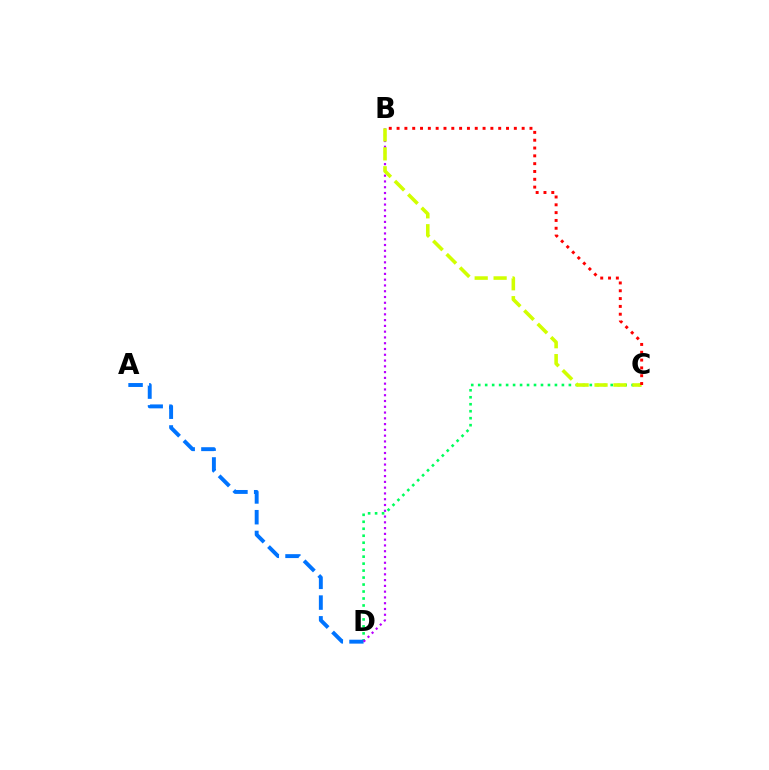{('C', 'D'): [{'color': '#00ff5c', 'line_style': 'dotted', 'thickness': 1.9}], ('A', 'D'): [{'color': '#0074ff', 'line_style': 'dashed', 'thickness': 2.82}], ('B', 'D'): [{'color': '#b900ff', 'line_style': 'dotted', 'thickness': 1.57}], ('B', 'C'): [{'color': '#d1ff00', 'line_style': 'dashed', 'thickness': 2.57}, {'color': '#ff0000', 'line_style': 'dotted', 'thickness': 2.12}]}